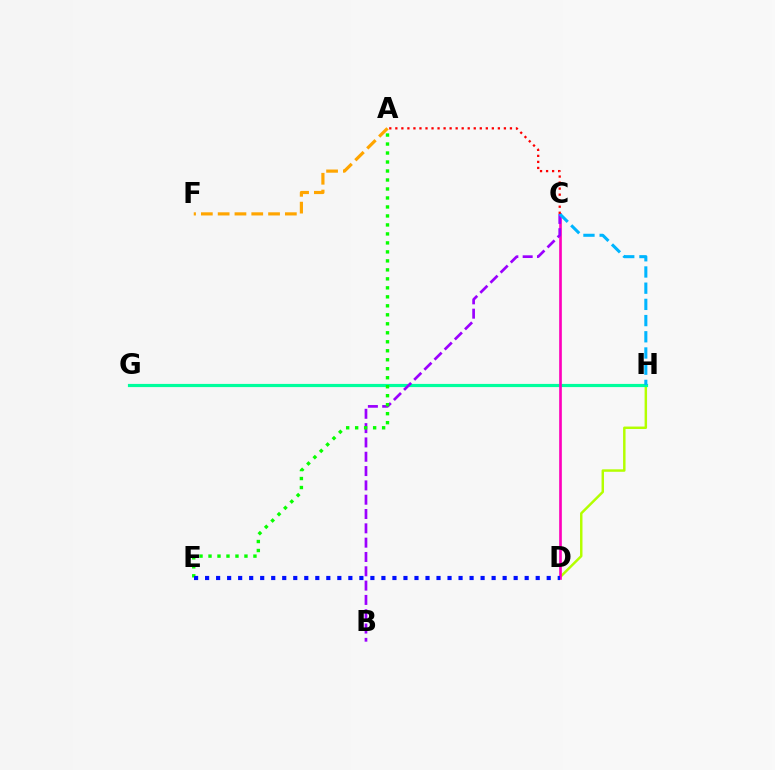{('D', 'H'): [{'color': '#b3ff00', 'line_style': 'solid', 'thickness': 1.77}], ('G', 'H'): [{'color': '#00ff9d', 'line_style': 'solid', 'thickness': 2.28}], ('A', 'F'): [{'color': '#ffa500', 'line_style': 'dashed', 'thickness': 2.28}], ('C', 'D'): [{'color': '#ff00bd', 'line_style': 'solid', 'thickness': 1.92}], ('B', 'C'): [{'color': '#9b00ff', 'line_style': 'dashed', 'thickness': 1.95}], ('C', 'H'): [{'color': '#00b5ff', 'line_style': 'dashed', 'thickness': 2.2}], ('A', 'E'): [{'color': '#08ff00', 'line_style': 'dotted', 'thickness': 2.44}], ('A', 'C'): [{'color': '#ff0000', 'line_style': 'dotted', 'thickness': 1.64}], ('D', 'E'): [{'color': '#0010ff', 'line_style': 'dotted', 'thickness': 2.99}]}